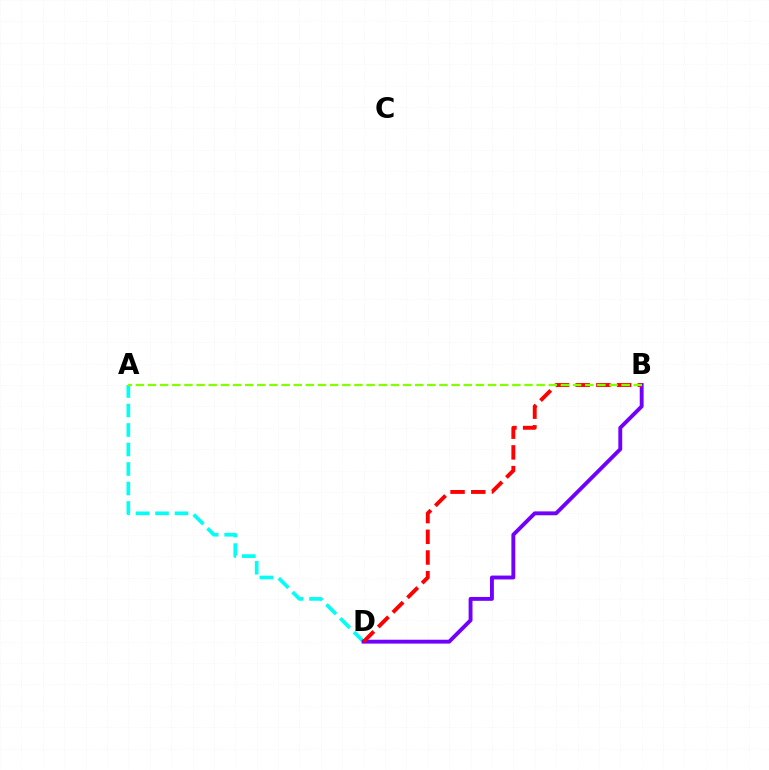{('A', 'D'): [{'color': '#00fff6', 'line_style': 'dashed', 'thickness': 2.65}], ('B', 'D'): [{'color': '#7200ff', 'line_style': 'solid', 'thickness': 2.79}, {'color': '#ff0000', 'line_style': 'dashed', 'thickness': 2.81}], ('A', 'B'): [{'color': '#84ff00', 'line_style': 'dashed', 'thickness': 1.65}]}